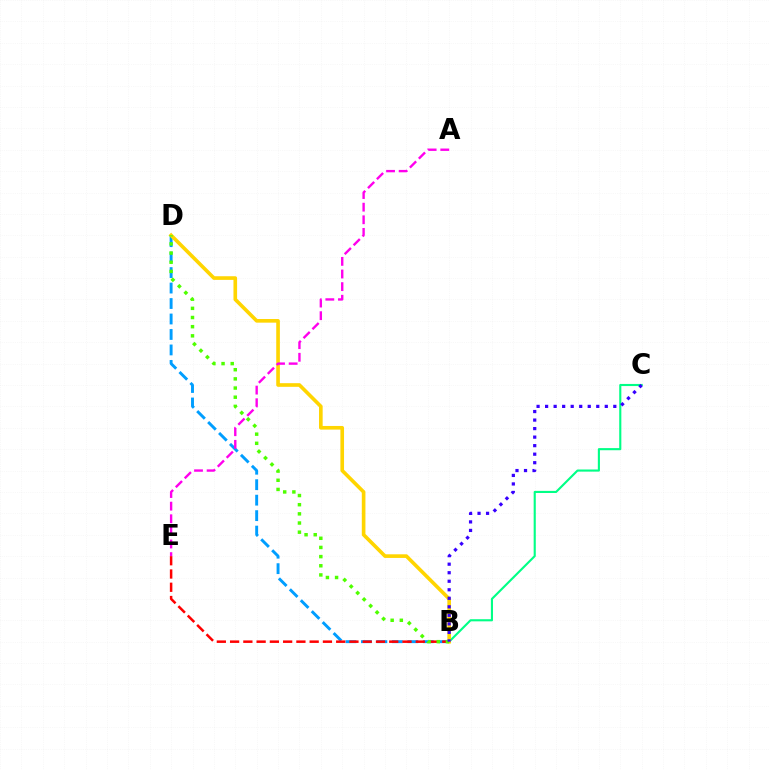{('B', 'C'): [{'color': '#00ff86', 'line_style': 'solid', 'thickness': 1.53}, {'color': '#3700ff', 'line_style': 'dotted', 'thickness': 2.32}], ('B', 'D'): [{'color': '#009eff', 'line_style': 'dashed', 'thickness': 2.1}, {'color': '#ffd500', 'line_style': 'solid', 'thickness': 2.62}, {'color': '#4fff00', 'line_style': 'dotted', 'thickness': 2.49}], ('B', 'E'): [{'color': '#ff0000', 'line_style': 'dashed', 'thickness': 1.8}], ('A', 'E'): [{'color': '#ff00ed', 'line_style': 'dashed', 'thickness': 1.71}]}